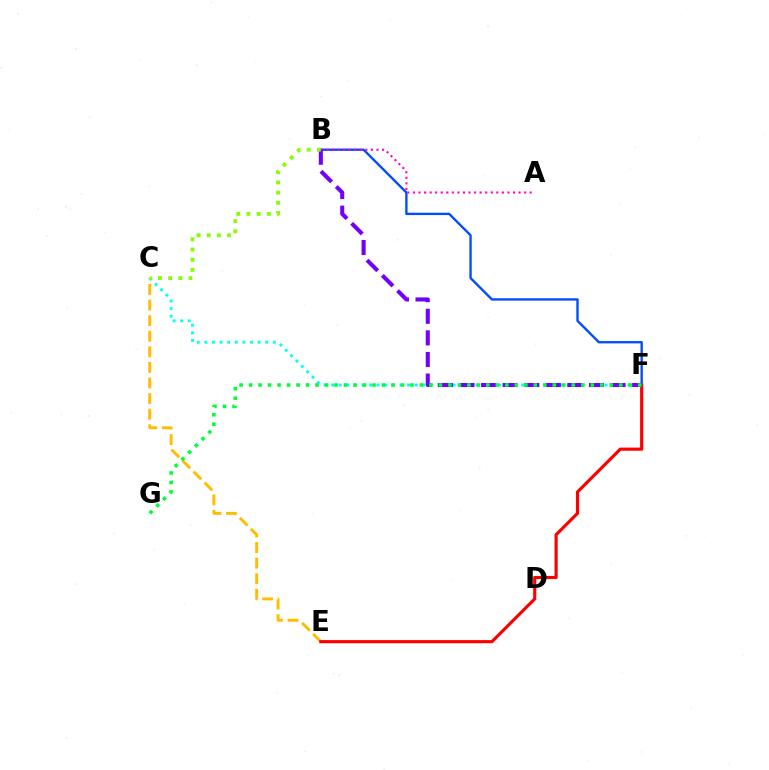{('C', 'F'): [{'color': '#00fff6', 'line_style': 'dotted', 'thickness': 2.06}], ('B', 'F'): [{'color': '#004bff', 'line_style': 'solid', 'thickness': 1.69}, {'color': '#7200ff', 'line_style': 'dashed', 'thickness': 2.93}], ('A', 'B'): [{'color': '#ff00cf', 'line_style': 'dotted', 'thickness': 1.51}], ('C', 'E'): [{'color': '#ffbd00', 'line_style': 'dashed', 'thickness': 2.12}], ('E', 'F'): [{'color': '#ff0000', 'line_style': 'solid', 'thickness': 2.26}], ('B', 'C'): [{'color': '#84ff00', 'line_style': 'dotted', 'thickness': 2.76}], ('F', 'G'): [{'color': '#00ff39', 'line_style': 'dotted', 'thickness': 2.58}]}